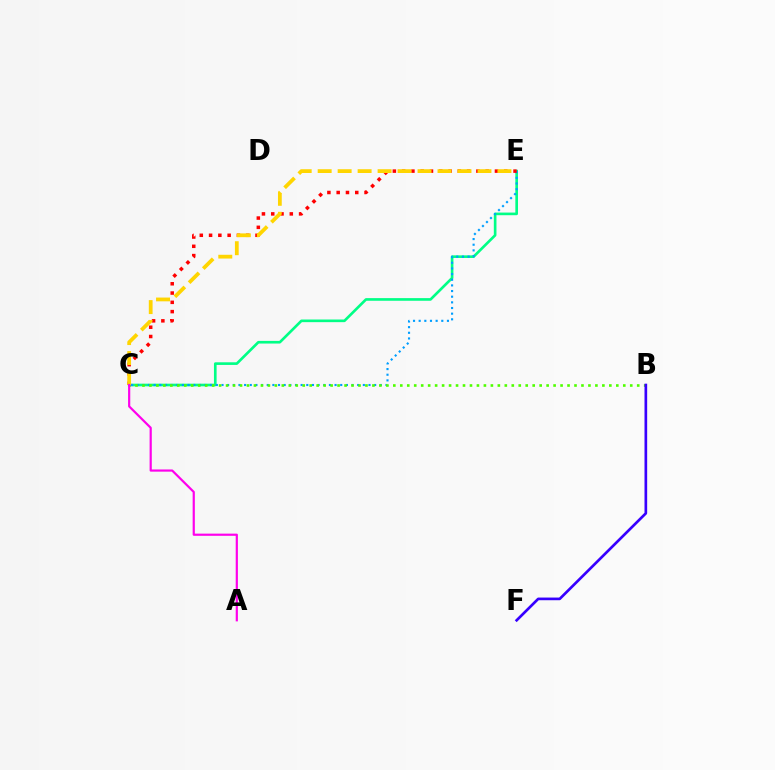{('C', 'E'): [{'color': '#00ff86', 'line_style': 'solid', 'thickness': 1.91}, {'color': '#009eff', 'line_style': 'dotted', 'thickness': 1.54}, {'color': '#ff0000', 'line_style': 'dotted', 'thickness': 2.52}, {'color': '#ffd500', 'line_style': 'dashed', 'thickness': 2.71}], ('B', 'C'): [{'color': '#4fff00', 'line_style': 'dotted', 'thickness': 1.89}], ('B', 'F'): [{'color': '#3700ff', 'line_style': 'solid', 'thickness': 1.92}], ('A', 'C'): [{'color': '#ff00ed', 'line_style': 'solid', 'thickness': 1.58}]}